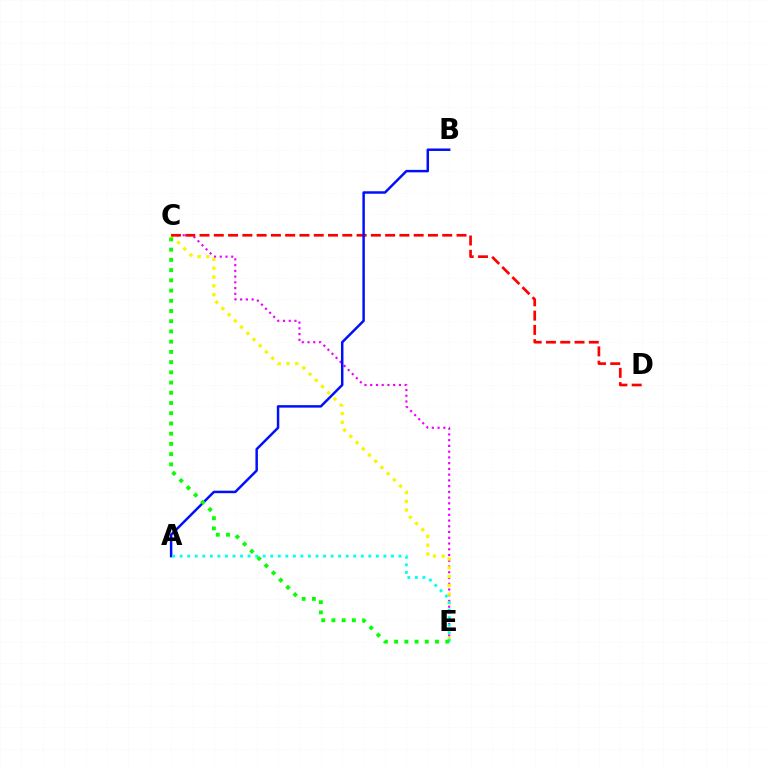{('C', 'E'): [{'color': '#ee00ff', 'line_style': 'dotted', 'thickness': 1.56}, {'color': '#fcf500', 'line_style': 'dotted', 'thickness': 2.39}, {'color': '#08ff00', 'line_style': 'dotted', 'thickness': 2.78}], ('C', 'D'): [{'color': '#ff0000', 'line_style': 'dashed', 'thickness': 1.94}], ('A', 'B'): [{'color': '#0010ff', 'line_style': 'solid', 'thickness': 1.79}], ('A', 'E'): [{'color': '#00fff6', 'line_style': 'dotted', 'thickness': 2.05}]}